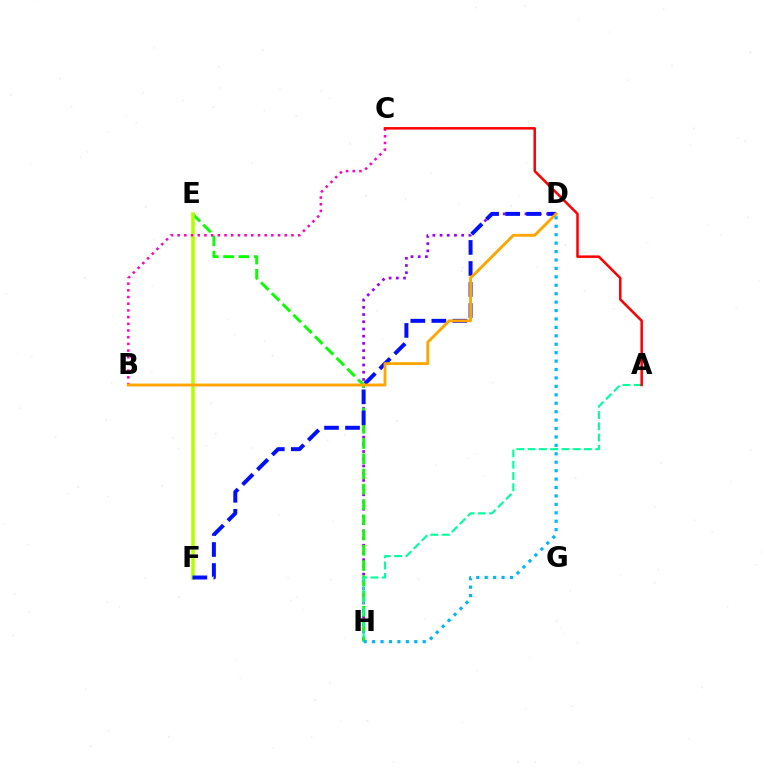{('D', 'H'): [{'color': '#9b00ff', 'line_style': 'dotted', 'thickness': 1.96}, {'color': '#00b5ff', 'line_style': 'dotted', 'thickness': 2.29}], ('E', 'H'): [{'color': '#08ff00', 'line_style': 'dashed', 'thickness': 2.07}], ('E', 'F'): [{'color': '#b3ff00', 'line_style': 'solid', 'thickness': 2.54}], ('A', 'H'): [{'color': '#00ff9d', 'line_style': 'dashed', 'thickness': 1.53}], ('B', 'C'): [{'color': '#ff00bd', 'line_style': 'dotted', 'thickness': 1.82}], ('A', 'C'): [{'color': '#ff0000', 'line_style': 'solid', 'thickness': 1.81}], ('D', 'F'): [{'color': '#0010ff', 'line_style': 'dashed', 'thickness': 2.86}], ('B', 'D'): [{'color': '#ffa500', 'line_style': 'solid', 'thickness': 2.06}]}